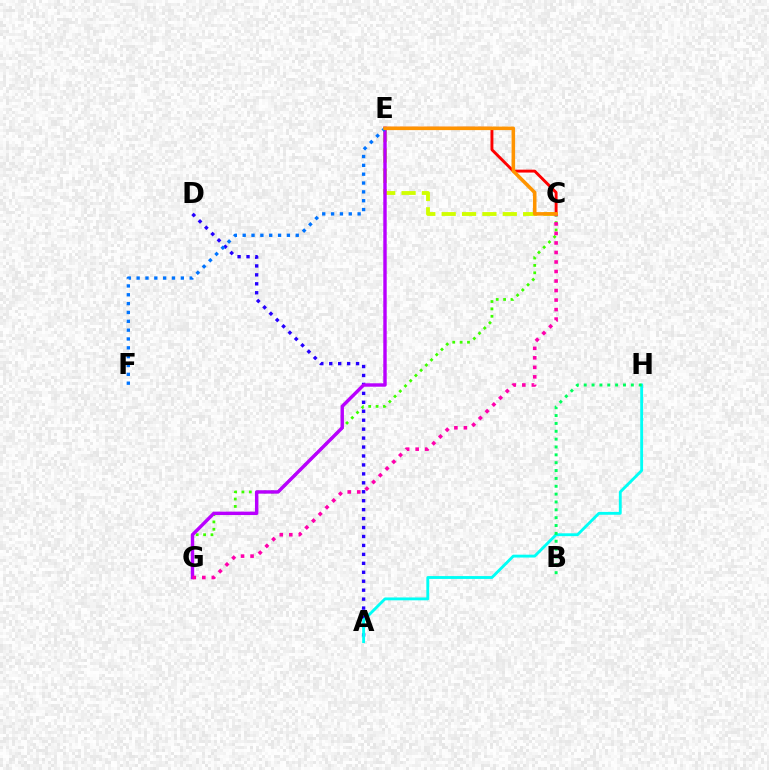{('C', 'G'): [{'color': '#3dff00', 'line_style': 'dotted', 'thickness': 2.0}, {'color': '#ff00ac', 'line_style': 'dotted', 'thickness': 2.59}], ('A', 'D'): [{'color': '#2500ff', 'line_style': 'dotted', 'thickness': 2.43}], ('C', 'E'): [{'color': '#d1ff00', 'line_style': 'dashed', 'thickness': 2.77}, {'color': '#ff0000', 'line_style': 'solid', 'thickness': 2.09}, {'color': '#ff9400', 'line_style': 'solid', 'thickness': 2.56}], ('E', 'G'): [{'color': '#b900ff', 'line_style': 'solid', 'thickness': 2.46}], ('E', 'F'): [{'color': '#0074ff', 'line_style': 'dotted', 'thickness': 2.4}], ('A', 'H'): [{'color': '#00fff6', 'line_style': 'solid', 'thickness': 2.06}], ('B', 'H'): [{'color': '#00ff5c', 'line_style': 'dotted', 'thickness': 2.13}]}